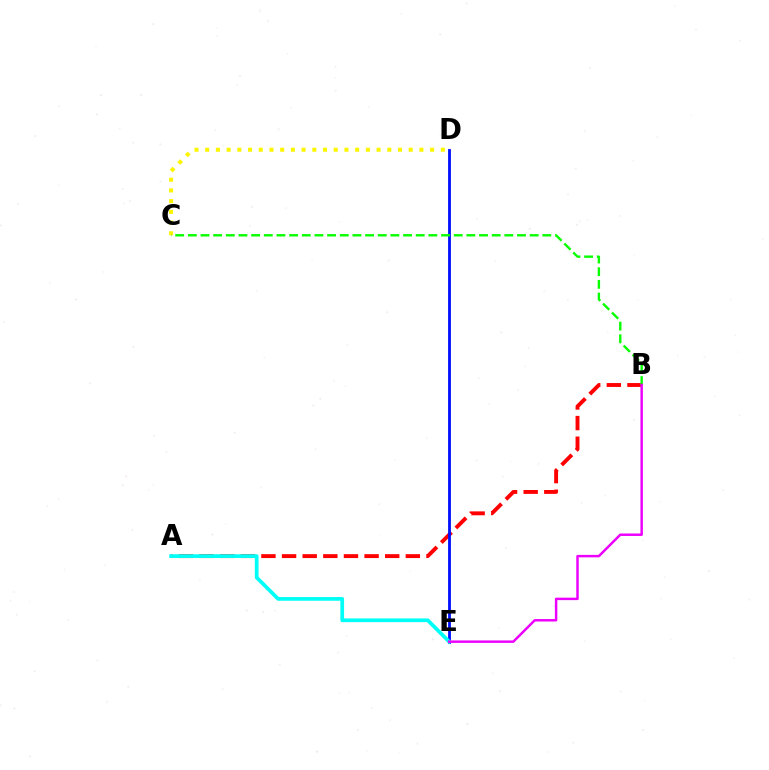{('A', 'B'): [{'color': '#ff0000', 'line_style': 'dashed', 'thickness': 2.8}], ('C', 'D'): [{'color': '#fcf500', 'line_style': 'dotted', 'thickness': 2.91}], ('D', 'E'): [{'color': '#0010ff', 'line_style': 'solid', 'thickness': 2.02}], ('B', 'C'): [{'color': '#08ff00', 'line_style': 'dashed', 'thickness': 1.72}], ('A', 'E'): [{'color': '#00fff6', 'line_style': 'solid', 'thickness': 2.68}], ('B', 'E'): [{'color': '#ee00ff', 'line_style': 'solid', 'thickness': 1.77}]}